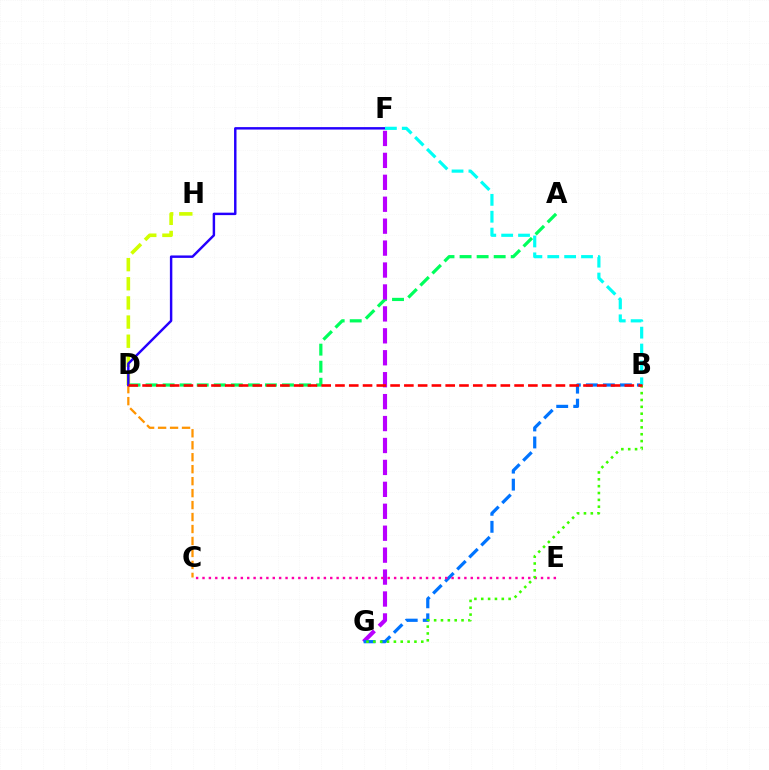{('A', 'D'): [{'color': '#00ff5c', 'line_style': 'dashed', 'thickness': 2.32}], ('D', 'H'): [{'color': '#d1ff00', 'line_style': 'dashed', 'thickness': 2.6}], ('F', 'G'): [{'color': '#b900ff', 'line_style': 'dashed', 'thickness': 2.98}], ('B', 'G'): [{'color': '#0074ff', 'line_style': 'dashed', 'thickness': 2.31}, {'color': '#3dff00', 'line_style': 'dotted', 'thickness': 1.86}], ('C', 'D'): [{'color': '#ff9400', 'line_style': 'dashed', 'thickness': 1.63}], ('D', 'F'): [{'color': '#2500ff', 'line_style': 'solid', 'thickness': 1.76}], ('B', 'F'): [{'color': '#00fff6', 'line_style': 'dashed', 'thickness': 2.29}], ('C', 'E'): [{'color': '#ff00ac', 'line_style': 'dotted', 'thickness': 1.74}], ('B', 'D'): [{'color': '#ff0000', 'line_style': 'dashed', 'thickness': 1.87}]}